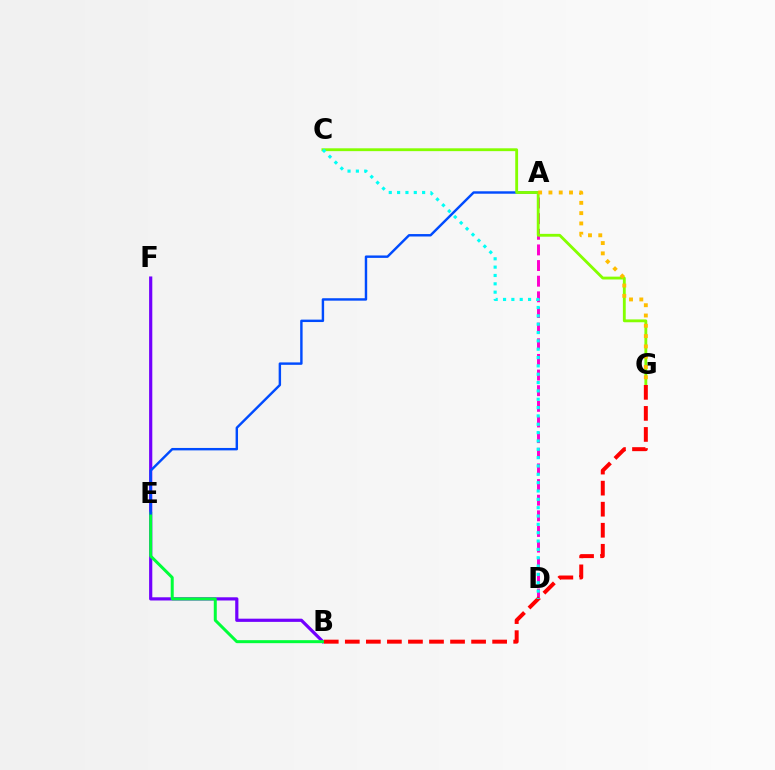{('A', 'D'): [{'color': '#ff00cf', 'line_style': 'dashed', 'thickness': 2.12}], ('B', 'F'): [{'color': '#7200ff', 'line_style': 'solid', 'thickness': 2.3}], ('B', 'E'): [{'color': '#00ff39', 'line_style': 'solid', 'thickness': 2.16}], ('A', 'E'): [{'color': '#004bff', 'line_style': 'solid', 'thickness': 1.75}], ('C', 'G'): [{'color': '#84ff00', 'line_style': 'solid', 'thickness': 2.04}], ('A', 'G'): [{'color': '#ffbd00', 'line_style': 'dotted', 'thickness': 2.8}], ('B', 'G'): [{'color': '#ff0000', 'line_style': 'dashed', 'thickness': 2.86}], ('C', 'D'): [{'color': '#00fff6', 'line_style': 'dotted', 'thickness': 2.27}]}